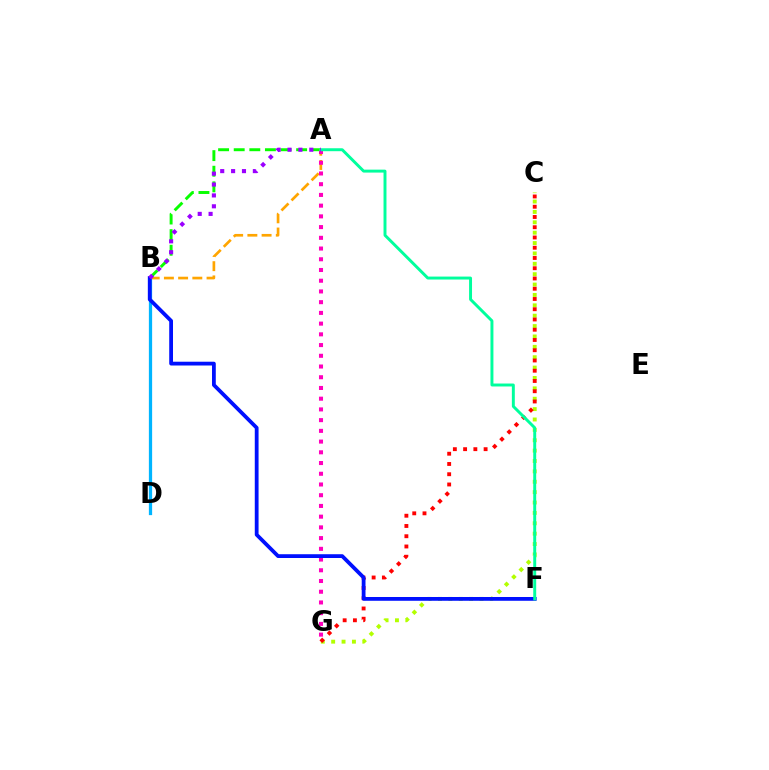{('C', 'G'): [{'color': '#b3ff00', 'line_style': 'dotted', 'thickness': 2.82}, {'color': '#ff0000', 'line_style': 'dotted', 'thickness': 2.78}], ('A', 'B'): [{'color': '#08ff00', 'line_style': 'dashed', 'thickness': 2.12}, {'color': '#ffa500', 'line_style': 'dashed', 'thickness': 1.93}, {'color': '#9b00ff', 'line_style': 'dotted', 'thickness': 2.96}], ('B', 'D'): [{'color': '#00b5ff', 'line_style': 'solid', 'thickness': 2.34}], ('A', 'G'): [{'color': '#ff00bd', 'line_style': 'dotted', 'thickness': 2.91}], ('B', 'F'): [{'color': '#0010ff', 'line_style': 'solid', 'thickness': 2.73}], ('A', 'F'): [{'color': '#00ff9d', 'line_style': 'solid', 'thickness': 2.12}]}